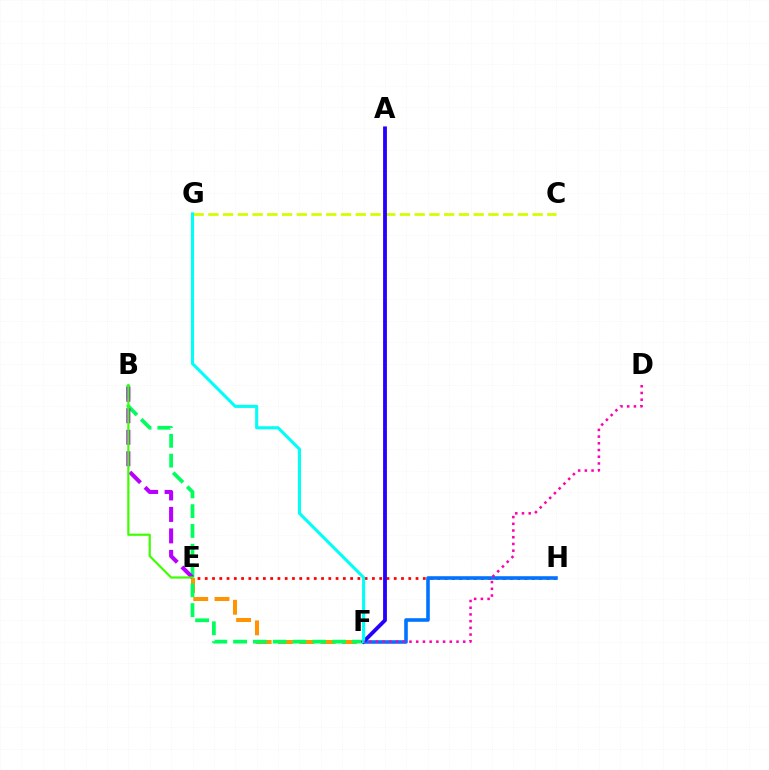{('E', 'F'): [{'color': '#ff9400', 'line_style': 'dashed', 'thickness': 2.89}], ('E', 'H'): [{'color': '#ff0000', 'line_style': 'dotted', 'thickness': 1.97}], ('F', 'H'): [{'color': '#0074ff', 'line_style': 'solid', 'thickness': 2.58}], ('B', 'F'): [{'color': '#00ff5c', 'line_style': 'dashed', 'thickness': 2.69}], ('B', 'E'): [{'color': '#b900ff', 'line_style': 'dashed', 'thickness': 2.92}, {'color': '#3dff00', 'line_style': 'solid', 'thickness': 1.57}], ('C', 'G'): [{'color': '#d1ff00', 'line_style': 'dashed', 'thickness': 2.0}], ('A', 'F'): [{'color': '#2500ff', 'line_style': 'solid', 'thickness': 2.75}], ('F', 'G'): [{'color': '#00fff6', 'line_style': 'solid', 'thickness': 2.22}], ('D', 'F'): [{'color': '#ff00ac', 'line_style': 'dotted', 'thickness': 1.82}]}